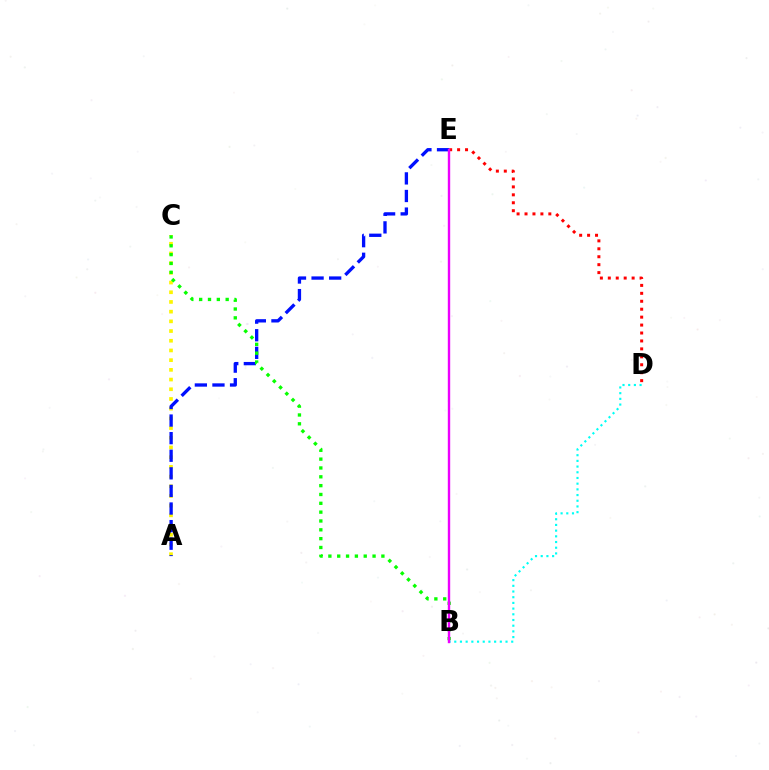{('D', 'E'): [{'color': '#ff0000', 'line_style': 'dotted', 'thickness': 2.16}], ('A', 'C'): [{'color': '#fcf500', 'line_style': 'dotted', 'thickness': 2.64}], ('A', 'E'): [{'color': '#0010ff', 'line_style': 'dashed', 'thickness': 2.39}], ('B', 'C'): [{'color': '#08ff00', 'line_style': 'dotted', 'thickness': 2.4}], ('B', 'D'): [{'color': '#00fff6', 'line_style': 'dotted', 'thickness': 1.55}], ('B', 'E'): [{'color': '#ee00ff', 'line_style': 'solid', 'thickness': 1.72}]}